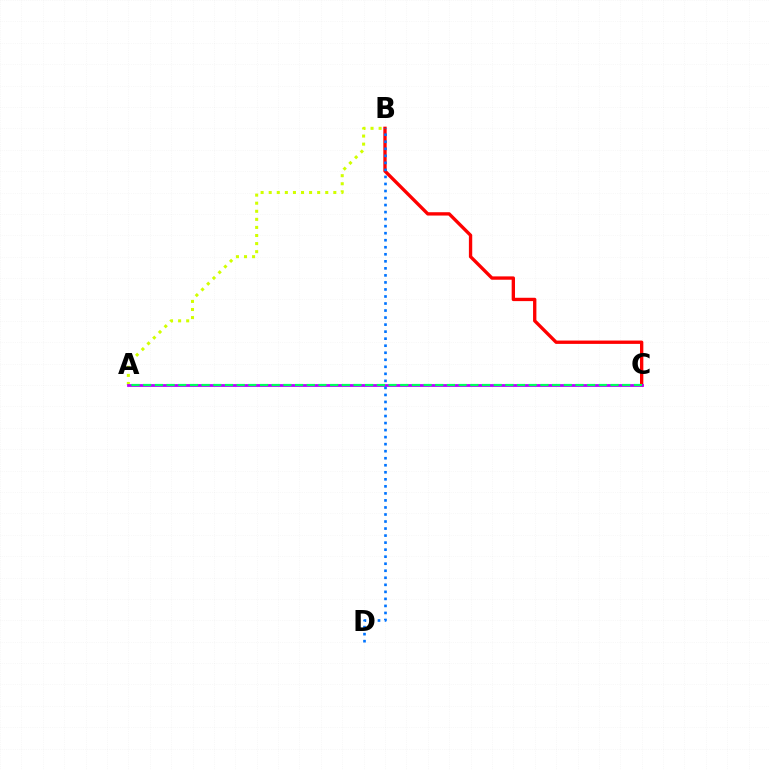{('B', 'C'): [{'color': '#ff0000', 'line_style': 'solid', 'thickness': 2.4}], ('A', 'B'): [{'color': '#d1ff00', 'line_style': 'dotted', 'thickness': 2.19}], ('A', 'C'): [{'color': '#b900ff', 'line_style': 'solid', 'thickness': 2.0}, {'color': '#00ff5c', 'line_style': 'dashed', 'thickness': 1.59}], ('B', 'D'): [{'color': '#0074ff', 'line_style': 'dotted', 'thickness': 1.91}]}